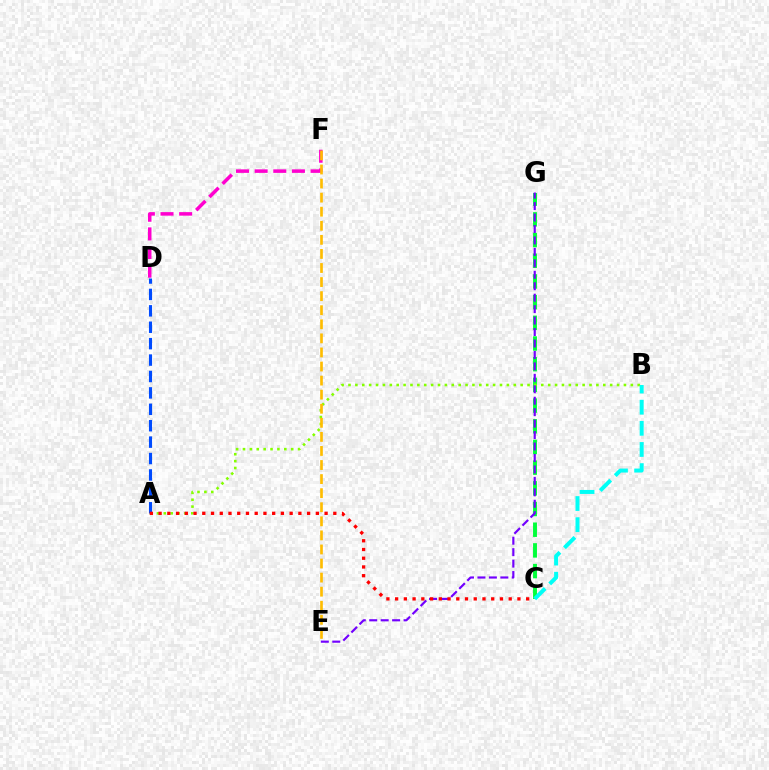{('C', 'G'): [{'color': '#00ff39', 'line_style': 'dashed', 'thickness': 2.81}], ('D', 'F'): [{'color': '#ff00cf', 'line_style': 'dashed', 'thickness': 2.53}], ('A', 'B'): [{'color': '#84ff00', 'line_style': 'dotted', 'thickness': 1.87}], ('A', 'D'): [{'color': '#004bff', 'line_style': 'dashed', 'thickness': 2.23}], ('E', 'F'): [{'color': '#ffbd00', 'line_style': 'dashed', 'thickness': 1.91}], ('E', 'G'): [{'color': '#7200ff', 'line_style': 'dashed', 'thickness': 1.56}], ('B', 'C'): [{'color': '#00fff6', 'line_style': 'dashed', 'thickness': 2.87}], ('A', 'C'): [{'color': '#ff0000', 'line_style': 'dotted', 'thickness': 2.37}]}